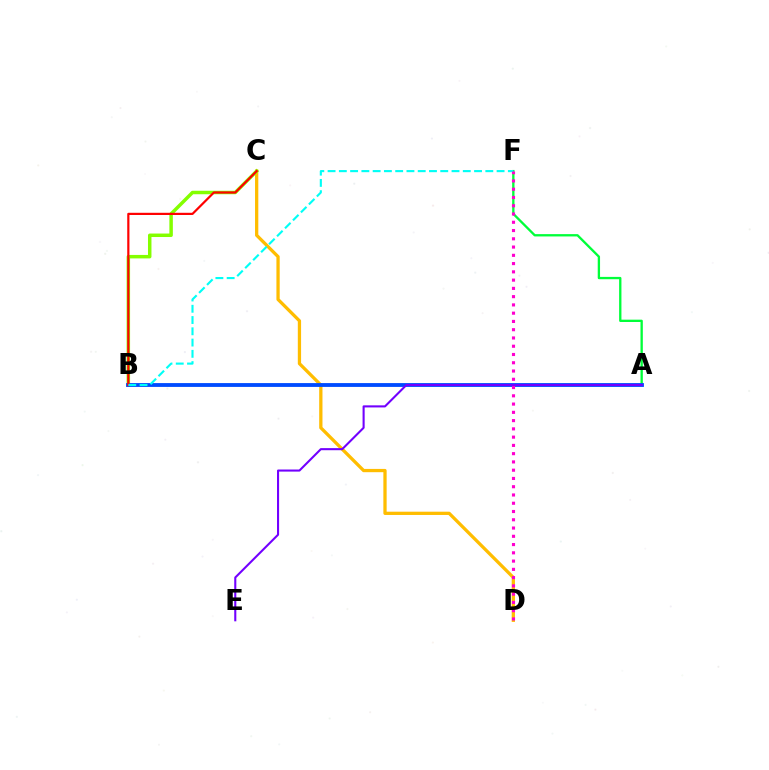{('C', 'D'): [{'color': '#ffbd00', 'line_style': 'solid', 'thickness': 2.36}], ('B', 'C'): [{'color': '#84ff00', 'line_style': 'solid', 'thickness': 2.5}, {'color': '#ff0000', 'line_style': 'solid', 'thickness': 1.58}], ('A', 'F'): [{'color': '#00ff39', 'line_style': 'solid', 'thickness': 1.67}], ('A', 'B'): [{'color': '#004bff', 'line_style': 'solid', 'thickness': 2.76}], ('B', 'F'): [{'color': '#00fff6', 'line_style': 'dashed', 'thickness': 1.53}], ('D', 'F'): [{'color': '#ff00cf', 'line_style': 'dotted', 'thickness': 2.25}], ('A', 'E'): [{'color': '#7200ff', 'line_style': 'solid', 'thickness': 1.5}]}